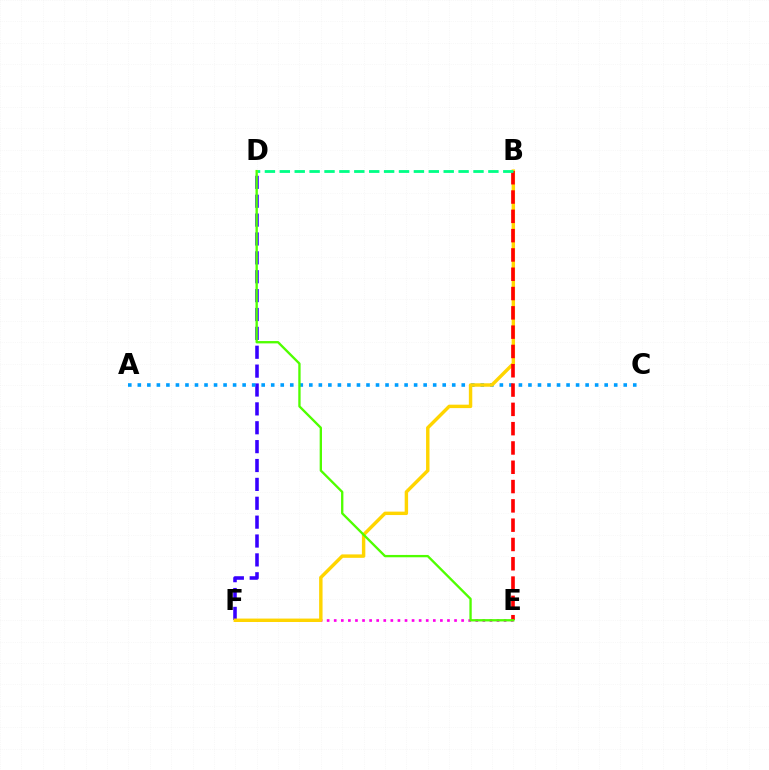{('E', 'F'): [{'color': '#ff00ed', 'line_style': 'dotted', 'thickness': 1.92}], ('D', 'F'): [{'color': '#3700ff', 'line_style': 'dashed', 'thickness': 2.56}], ('A', 'C'): [{'color': '#009eff', 'line_style': 'dotted', 'thickness': 2.59}], ('B', 'F'): [{'color': '#ffd500', 'line_style': 'solid', 'thickness': 2.47}], ('B', 'E'): [{'color': '#ff0000', 'line_style': 'dashed', 'thickness': 2.62}], ('B', 'D'): [{'color': '#00ff86', 'line_style': 'dashed', 'thickness': 2.02}], ('D', 'E'): [{'color': '#4fff00', 'line_style': 'solid', 'thickness': 1.68}]}